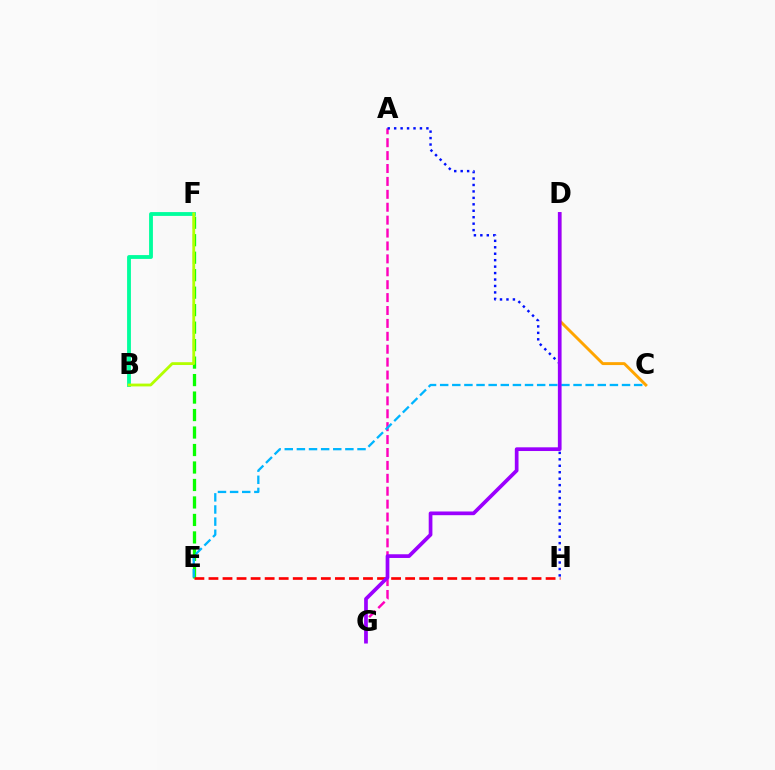{('C', 'D'): [{'color': '#ffa500', 'line_style': 'solid', 'thickness': 2.1}], ('E', 'F'): [{'color': '#08ff00', 'line_style': 'dashed', 'thickness': 2.38}], ('B', 'F'): [{'color': '#00ff9d', 'line_style': 'solid', 'thickness': 2.76}, {'color': '#b3ff00', 'line_style': 'solid', 'thickness': 2.03}], ('A', 'G'): [{'color': '#ff00bd', 'line_style': 'dashed', 'thickness': 1.75}], ('E', 'H'): [{'color': '#ff0000', 'line_style': 'dashed', 'thickness': 1.91}], ('A', 'H'): [{'color': '#0010ff', 'line_style': 'dotted', 'thickness': 1.75}], ('C', 'E'): [{'color': '#00b5ff', 'line_style': 'dashed', 'thickness': 1.65}], ('D', 'G'): [{'color': '#9b00ff', 'line_style': 'solid', 'thickness': 2.67}]}